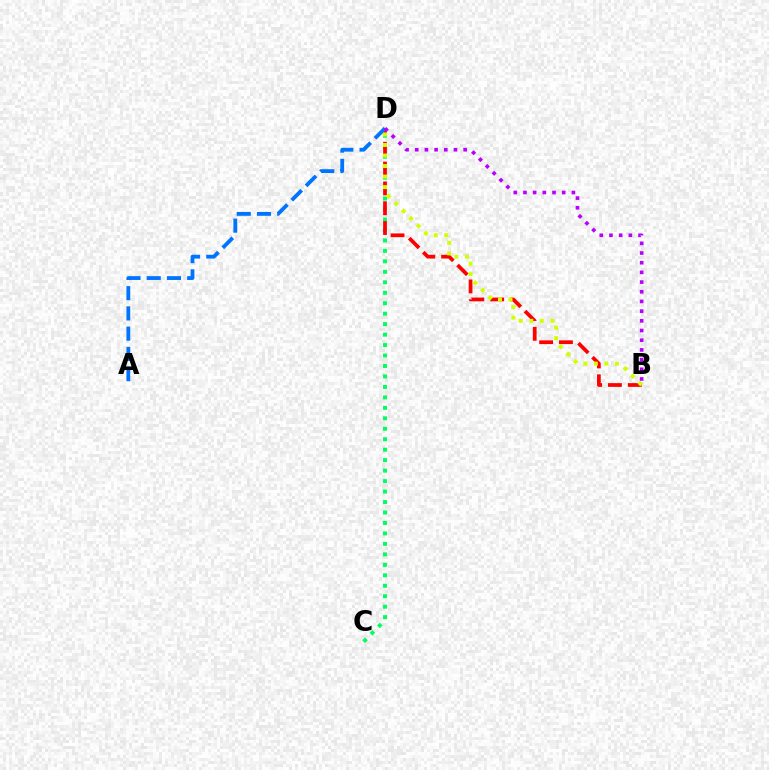{('C', 'D'): [{'color': '#00ff5c', 'line_style': 'dotted', 'thickness': 2.84}], ('B', 'D'): [{'color': '#ff0000', 'line_style': 'dashed', 'thickness': 2.69}, {'color': '#b900ff', 'line_style': 'dotted', 'thickness': 2.63}, {'color': '#d1ff00', 'line_style': 'dotted', 'thickness': 2.86}], ('A', 'D'): [{'color': '#0074ff', 'line_style': 'dashed', 'thickness': 2.75}]}